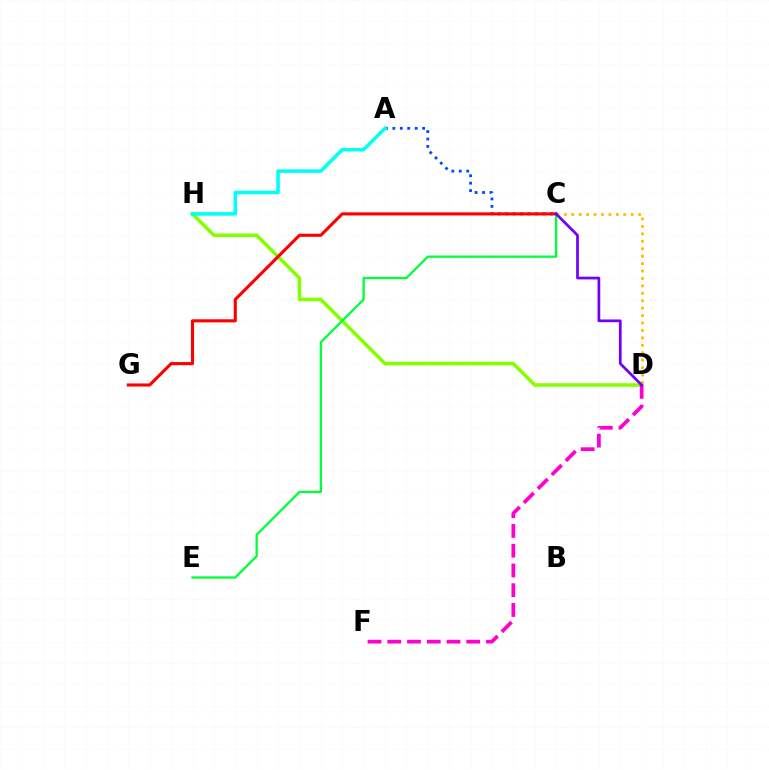{('D', 'H'): [{'color': '#84ff00', 'line_style': 'solid', 'thickness': 2.55}], ('C', 'E'): [{'color': '#00ff39', 'line_style': 'solid', 'thickness': 1.64}], ('D', 'F'): [{'color': '#ff00cf', 'line_style': 'dashed', 'thickness': 2.68}], ('A', 'C'): [{'color': '#004bff', 'line_style': 'dotted', 'thickness': 2.02}], ('C', 'G'): [{'color': '#ff0000', 'line_style': 'solid', 'thickness': 2.23}], ('A', 'H'): [{'color': '#00fff6', 'line_style': 'solid', 'thickness': 2.57}], ('C', 'D'): [{'color': '#ffbd00', 'line_style': 'dotted', 'thickness': 2.02}, {'color': '#7200ff', 'line_style': 'solid', 'thickness': 1.97}]}